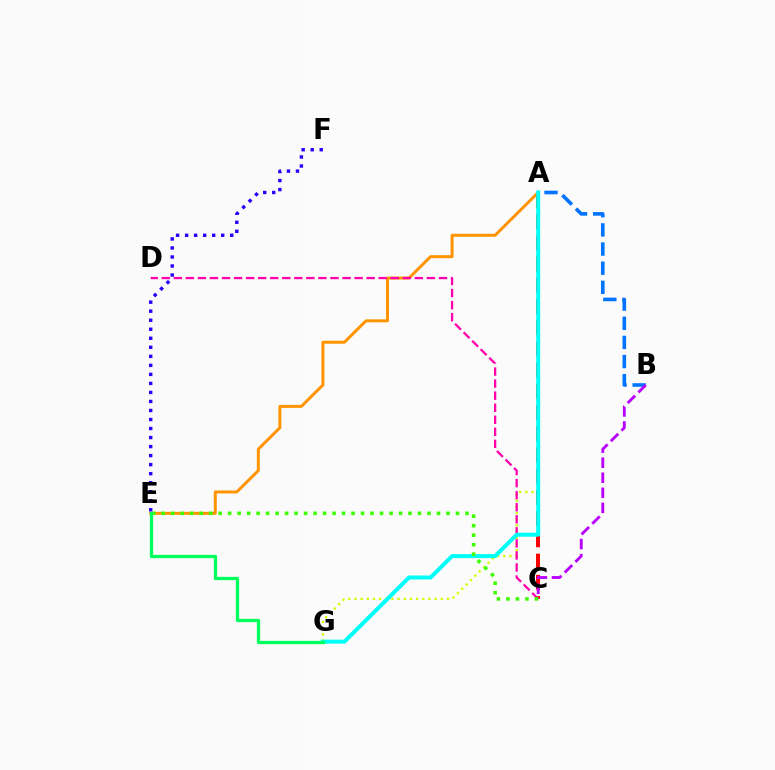{('A', 'B'): [{'color': '#0074ff', 'line_style': 'dashed', 'thickness': 2.6}], ('A', 'C'): [{'color': '#ff0000', 'line_style': 'dashed', 'thickness': 2.88}], ('A', 'G'): [{'color': '#d1ff00', 'line_style': 'dotted', 'thickness': 1.67}, {'color': '#00fff6', 'line_style': 'solid', 'thickness': 2.89}], ('A', 'E'): [{'color': '#ff9400', 'line_style': 'solid', 'thickness': 2.15}], ('C', 'D'): [{'color': '#ff00ac', 'line_style': 'dashed', 'thickness': 1.64}], ('B', 'C'): [{'color': '#b900ff', 'line_style': 'dashed', 'thickness': 2.05}], ('C', 'E'): [{'color': '#3dff00', 'line_style': 'dotted', 'thickness': 2.58}], ('E', 'G'): [{'color': '#00ff5c', 'line_style': 'solid', 'thickness': 2.36}], ('E', 'F'): [{'color': '#2500ff', 'line_style': 'dotted', 'thickness': 2.45}]}